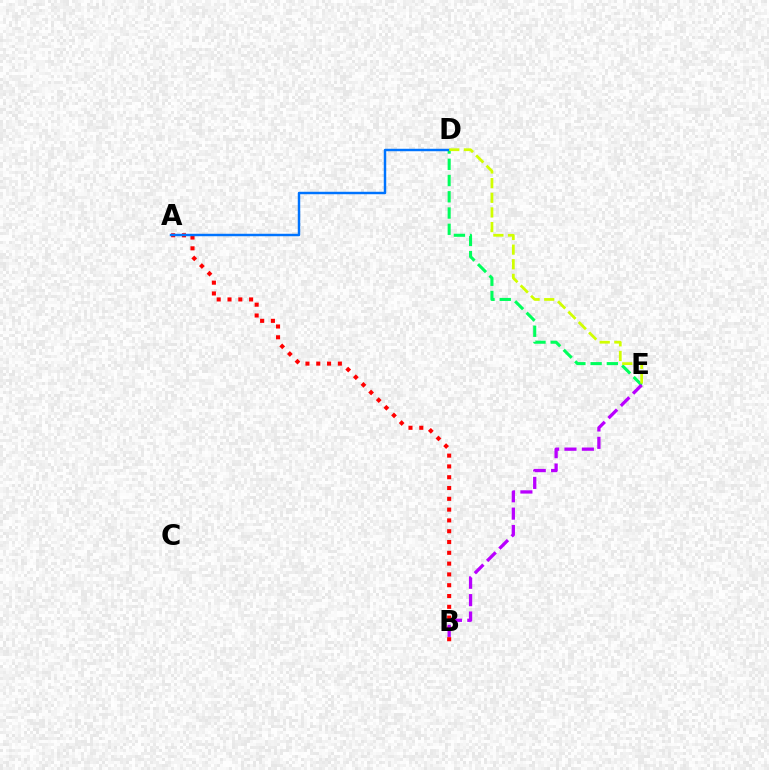{('A', 'B'): [{'color': '#ff0000', 'line_style': 'dotted', 'thickness': 2.93}], ('D', 'E'): [{'color': '#00ff5c', 'line_style': 'dashed', 'thickness': 2.21}, {'color': '#d1ff00', 'line_style': 'dashed', 'thickness': 1.99}], ('A', 'D'): [{'color': '#0074ff', 'line_style': 'solid', 'thickness': 1.77}], ('B', 'E'): [{'color': '#b900ff', 'line_style': 'dashed', 'thickness': 2.36}]}